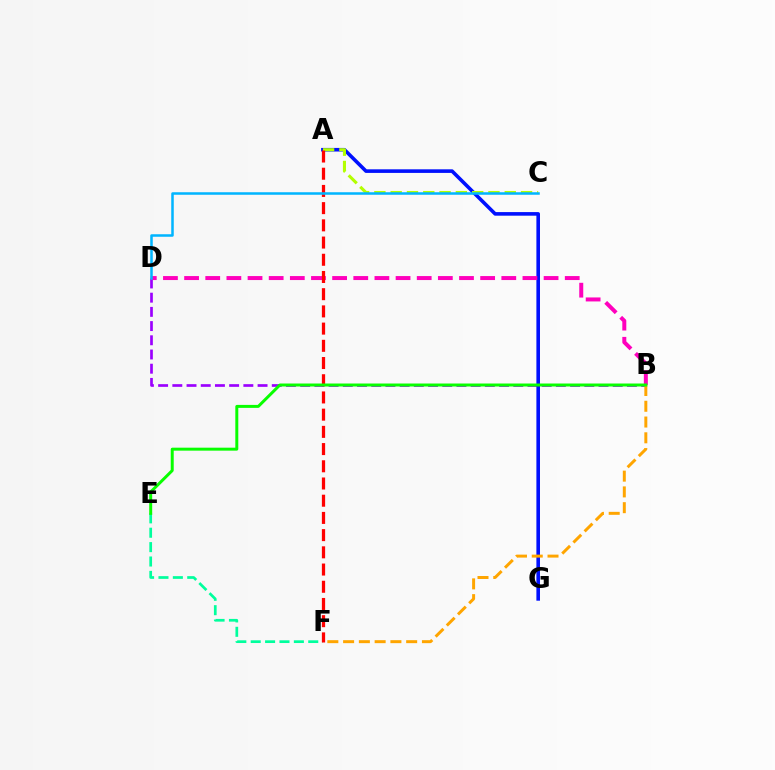{('B', 'D'): [{'color': '#9b00ff', 'line_style': 'dashed', 'thickness': 1.93}, {'color': '#ff00bd', 'line_style': 'dashed', 'thickness': 2.87}], ('A', 'G'): [{'color': '#0010ff', 'line_style': 'solid', 'thickness': 2.59}], ('A', 'C'): [{'color': '#b3ff00', 'line_style': 'dashed', 'thickness': 2.21}], ('B', 'F'): [{'color': '#ffa500', 'line_style': 'dashed', 'thickness': 2.14}], ('E', 'F'): [{'color': '#00ff9d', 'line_style': 'dashed', 'thickness': 1.95}], ('A', 'F'): [{'color': '#ff0000', 'line_style': 'dashed', 'thickness': 2.34}], ('B', 'E'): [{'color': '#08ff00', 'line_style': 'solid', 'thickness': 2.14}], ('C', 'D'): [{'color': '#00b5ff', 'line_style': 'solid', 'thickness': 1.81}]}